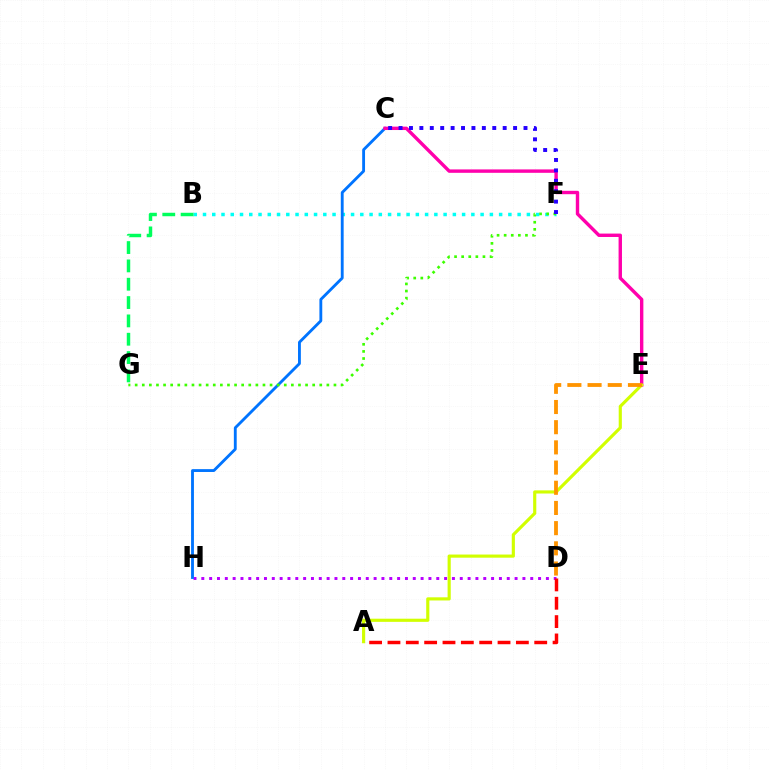{('D', 'H'): [{'color': '#b900ff', 'line_style': 'dotted', 'thickness': 2.13}], ('B', 'F'): [{'color': '#00fff6', 'line_style': 'dotted', 'thickness': 2.51}], ('C', 'H'): [{'color': '#0074ff', 'line_style': 'solid', 'thickness': 2.05}], ('C', 'E'): [{'color': '#ff00ac', 'line_style': 'solid', 'thickness': 2.45}], ('B', 'G'): [{'color': '#00ff5c', 'line_style': 'dashed', 'thickness': 2.49}], ('F', 'G'): [{'color': '#3dff00', 'line_style': 'dotted', 'thickness': 1.93}], ('A', 'D'): [{'color': '#ff0000', 'line_style': 'dashed', 'thickness': 2.49}], ('C', 'F'): [{'color': '#2500ff', 'line_style': 'dotted', 'thickness': 2.83}], ('A', 'E'): [{'color': '#d1ff00', 'line_style': 'solid', 'thickness': 2.27}], ('D', 'E'): [{'color': '#ff9400', 'line_style': 'dashed', 'thickness': 2.74}]}